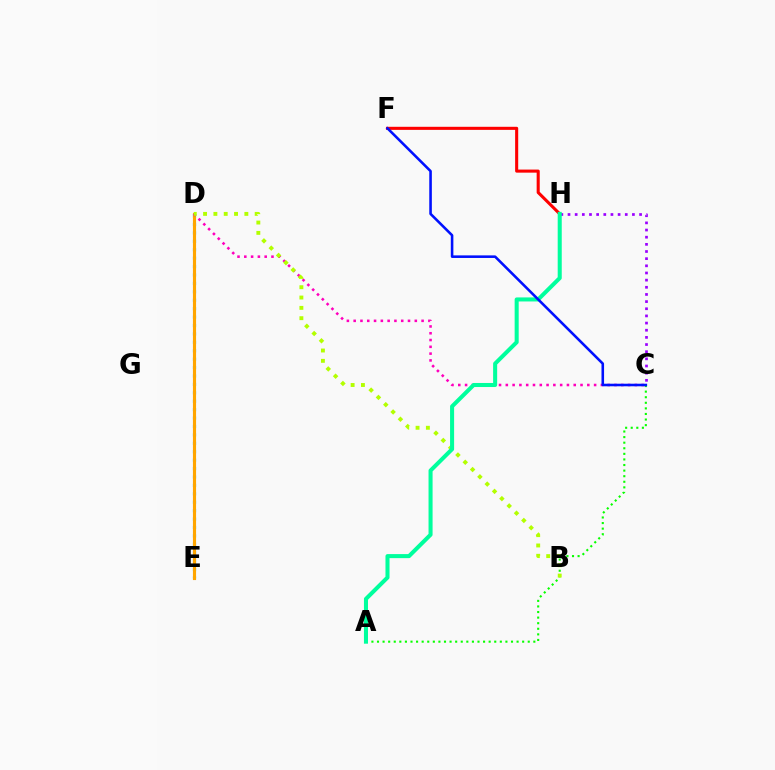{('A', 'C'): [{'color': '#08ff00', 'line_style': 'dotted', 'thickness': 1.52}], ('F', 'H'): [{'color': '#ff0000', 'line_style': 'solid', 'thickness': 2.21}], ('D', 'E'): [{'color': '#00b5ff', 'line_style': 'dotted', 'thickness': 2.29}, {'color': '#ffa500', 'line_style': 'solid', 'thickness': 2.25}], ('C', 'H'): [{'color': '#9b00ff', 'line_style': 'dotted', 'thickness': 1.94}], ('C', 'D'): [{'color': '#ff00bd', 'line_style': 'dotted', 'thickness': 1.85}], ('B', 'D'): [{'color': '#b3ff00', 'line_style': 'dotted', 'thickness': 2.8}], ('A', 'H'): [{'color': '#00ff9d', 'line_style': 'solid', 'thickness': 2.91}], ('C', 'F'): [{'color': '#0010ff', 'line_style': 'solid', 'thickness': 1.86}]}